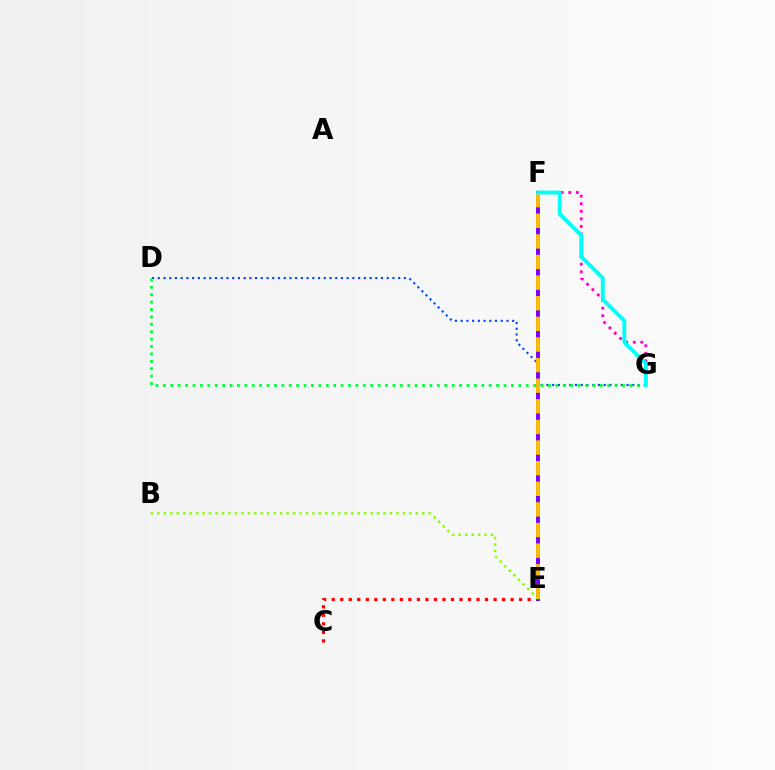{('D', 'G'): [{'color': '#004bff', 'line_style': 'dotted', 'thickness': 1.56}, {'color': '#00ff39', 'line_style': 'dotted', 'thickness': 2.01}], ('C', 'E'): [{'color': '#ff0000', 'line_style': 'dotted', 'thickness': 2.31}], ('E', 'F'): [{'color': '#7200ff', 'line_style': 'solid', 'thickness': 2.81}, {'color': '#ffbd00', 'line_style': 'dashed', 'thickness': 2.8}], ('B', 'E'): [{'color': '#84ff00', 'line_style': 'dotted', 'thickness': 1.76}], ('F', 'G'): [{'color': '#ff00cf', 'line_style': 'dotted', 'thickness': 2.05}, {'color': '#00fff6', 'line_style': 'solid', 'thickness': 2.79}]}